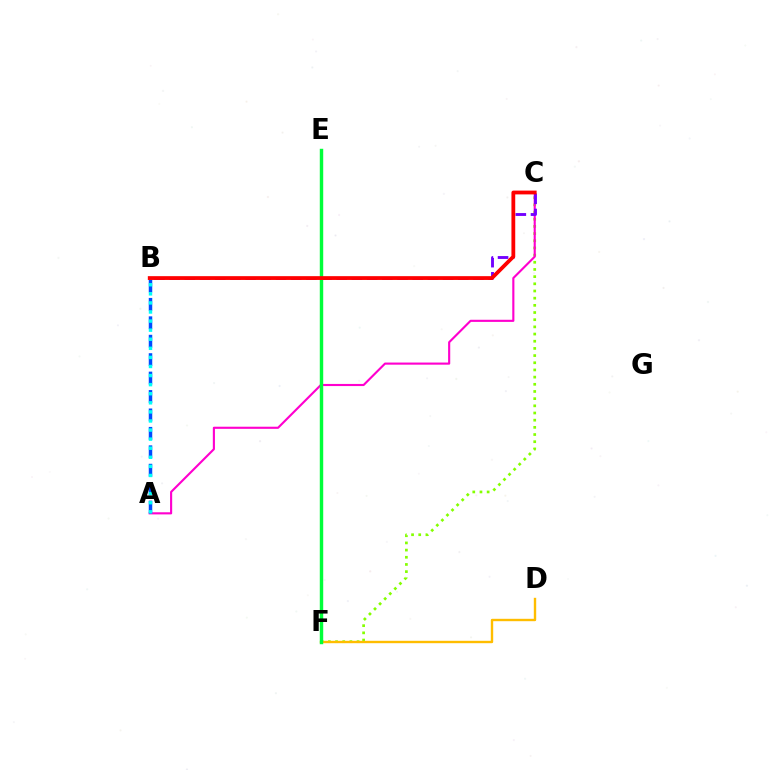{('C', 'F'): [{'color': '#84ff00', 'line_style': 'dotted', 'thickness': 1.95}], ('D', 'F'): [{'color': '#ffbd00', 'line_style': 'solid', 'thickness': 1.72}], ('A', 'C'): [{'color': '#ff00cf', 'line_style': 'solid', 'thickness': 1.53}], ('B', 'C'): [{'color': '#7200ff', 'line_style': 'dashed', 'thickness': 2.06}, {'color': '#ff0000', 'line_style': 'solid', 'thickness': 2.73}], ('E', 'F'): [{'color': '#00ff39', 'line_style': 'solid', 'thickness': 2.47}], ('A', 'B'): [{'color': '#004bff', 'line_style': 'dashed', 'thickness': 2.5}, {'color': '#00fff6', 'line_style': 'dotted', 'thickness': 2.47}]}